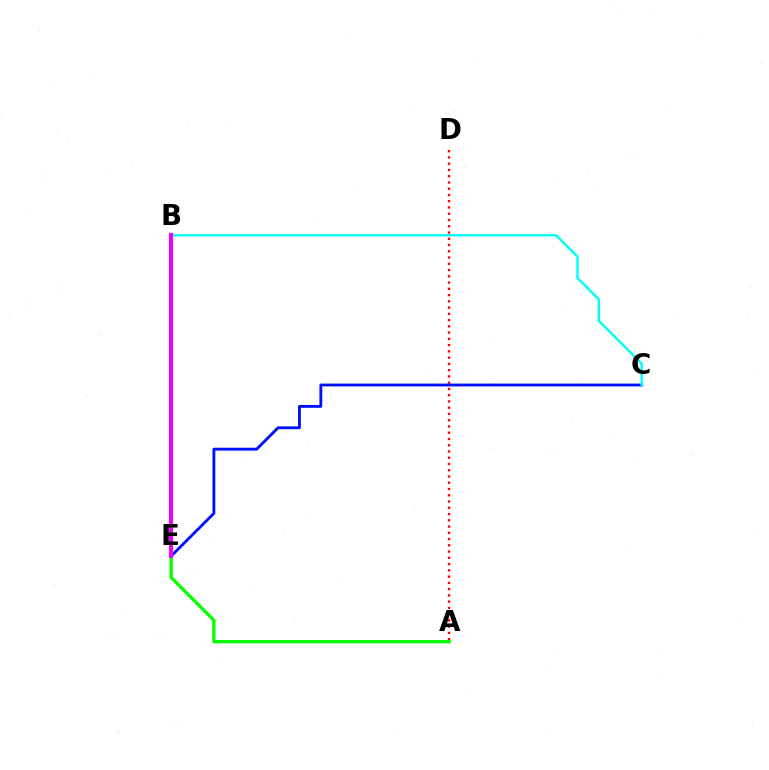{('A', 'D'): [{'color': '#ff0000', 'line_style': 'dotted', 'thickness': 1.7}], ('C', 'E'): [{'color': '#0010ff', 'line_style': 'solid', 'thickness': 2.06}], ('B', 'C'): [{'color': '#00fff6', 'line_style': 'solid', 'thickness': 1.74}], ('A', 'E'): [{'color': '#08ff00', 'line_style': 'solid', 'thickness': 2.39}], ('B', 'E'): [{'color': '#fcf500', 'line_style': 'solid', 'thickness': 2.22}, {'color': '#ee00ff', 'line_style': 'solid', 'thickness': 2.94}]}